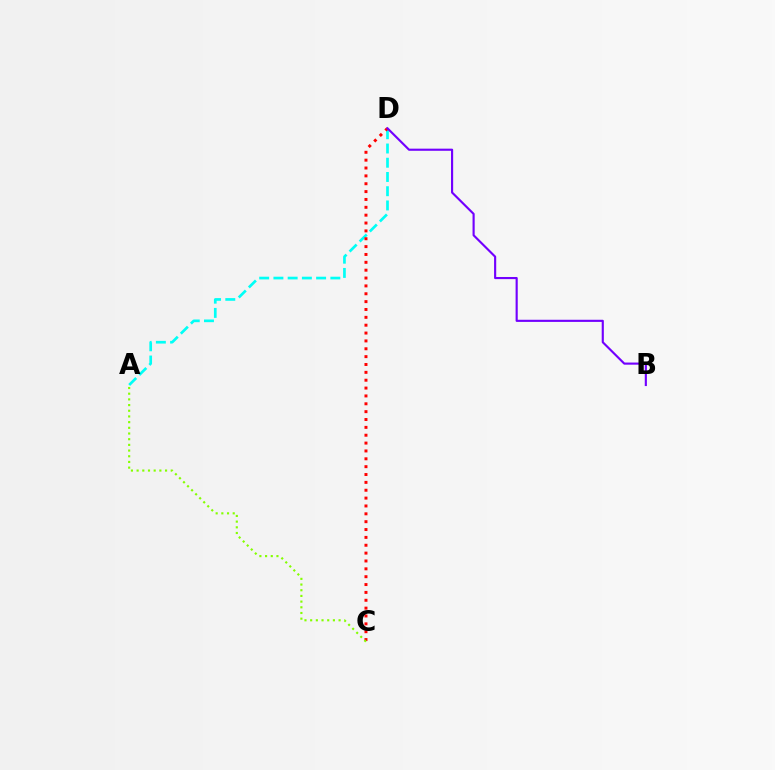{('A', 'D'): [{'color': '#00fff6', 'line_style': 'dashed', 'thickness': 1.93}], ('C', 'D'): [{'color': '#ff0000', 'line_style': 'dotted', 'thickness': 2.14}], ('B', 'D'): [{'color': '#7200ff', 'line_style': 'solid', 'thickness': 1.54}], ('A', 'C'): [{'color': '#84ff00', 'line_style': 'dotted', 'thickness': 1.55}]}